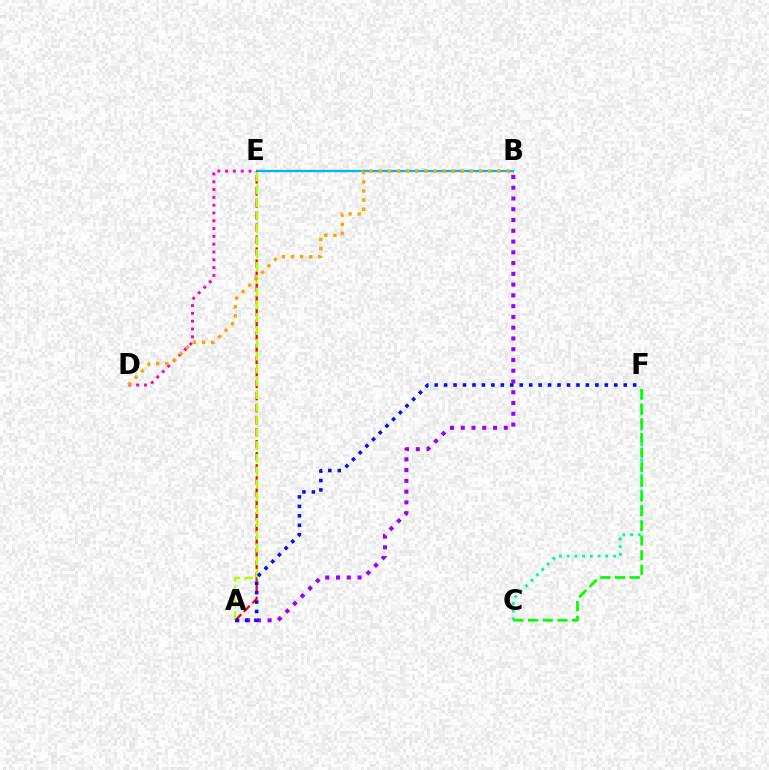{('C', 'F'): [{'color': '#00ff9d', 'line_style': 'dotted', 'thickness': 2.09}, {'color': '#08ff00', 'line_style': 'dashed', 'thickness': 1.99}], ('B', 'E'): [{'color': '#00b5ff', 'line_style': 'solid', 'thickness': 1.66}], ('A', 'B'): [{'color': '#9b00ff', 'line_style': 'dotted', 'thickness': 2.93}], ('A', 'E'): [{'color': '#ff0000', 'line_style': 'dashed', 'thickness': 1.64}, {'color': '#b3ff00', 'line_style': 'dashed', 'thickness': 1.74}], ('A', 'F'): [{'color': '#0010ff', 'line_style': 'dotted', 'thickness': 2.57}], ('D', 'E'): [{'color': '#ff00bd', 'line_style': 'dotted', 'thickness': 2.12}], ('B', 'D'): [{'color': '#ffa500', 'line_style': 'dotted', 'thickness': 2.48}]}